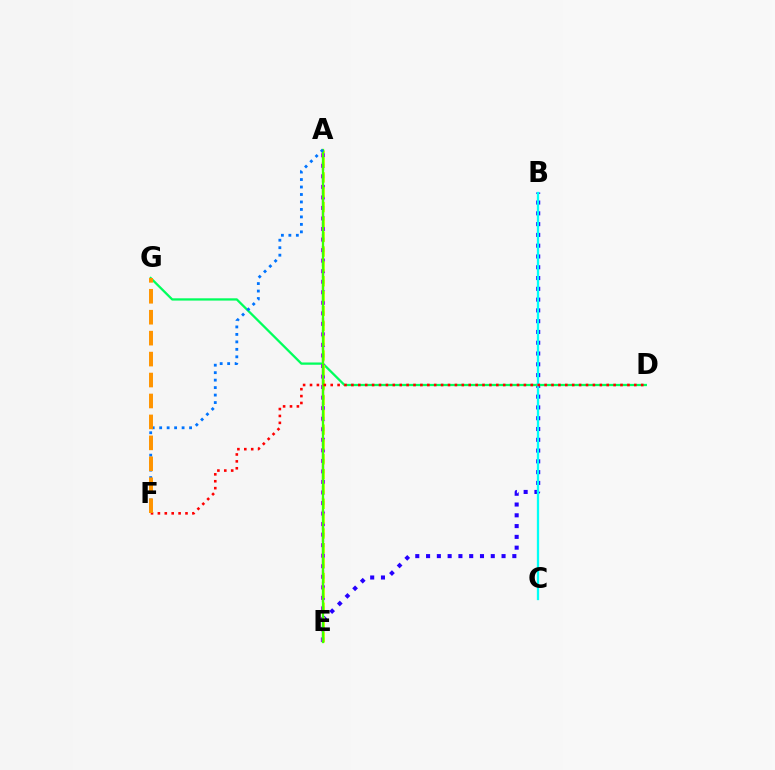{('A', 'E'): [{'color': '#ff00ac', 'line_style': 'dashed', 'thickness': 1.63}, {'color': '#b900ff', 'line_style': 'dotted', 'thickness': 2.86}, {'color': '#d1ff00', 'line_style': 'dashed', 'thickness': 2.02}, {'color': '#3dff00', 'line_style': 'solid', 'thickness': 1.65}], ('B', 'E'): [{'color': '#2500ff', 'line_style': 'dotted', 'thickness': 2.93}], ('D', 'G'): [{'color': '#00ff5c', 'line_style': 'solid', 'thickness': 1.64}], ('B', 'C'): [{'color': '#00fff6', 'line_style': 'solid', 'thickness': 1.66}], ('D', 'F'): [{'color': '#ff0000', 'line_style': 'dotted', 'thickness': 1.87}], ('A', 'F'): [{'color': '#0074ff', 'line_style': 'dotted', 'thickness': 2.03}], ('F', 'G'): [{'color': '#ff9400', 'line_style': 'dashed', 'thickness': 2.85}]}